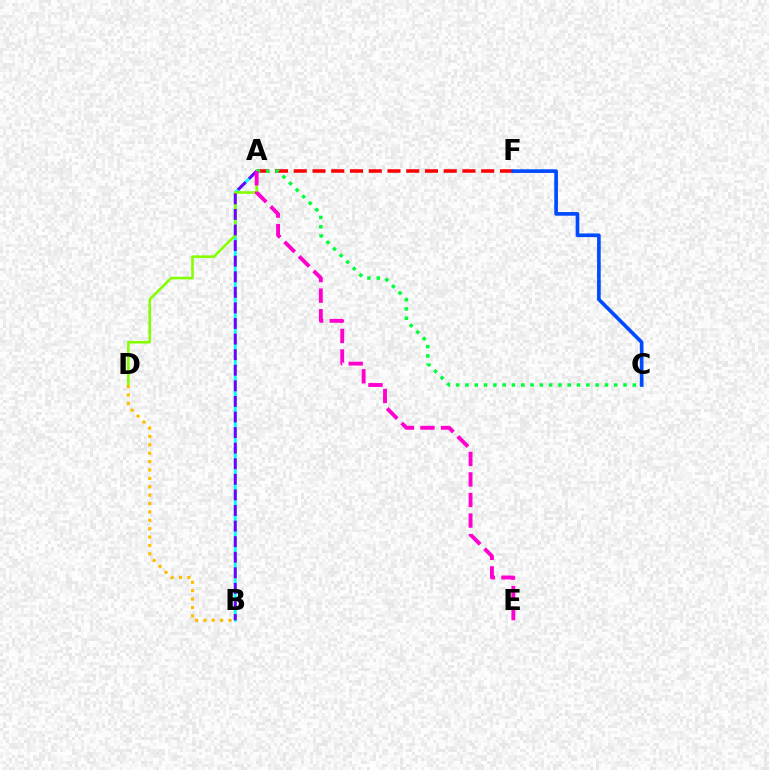{('A', 'B'): [{'color': '#00fff6', 'line_style': 'solid', 'thickness': 2.15}, {'color': '#7200ff', 'line_style': 'dashed', 'thickness': 2.12}], ('A', 'F'): [{'color': '#ff0000', 'line_style': 'dashed', 'thickness': 2.55}], ('A', 'D'): [{'color': '#84ff00', 'line_style': 'solid', 'thickness': 1.86}], ('A', 'C'): [{'color': '#00ff39', 'line_style': 'dotted', 'thickness': 2.53}], ('B', 'D'): [{'color': '#ffbd00', 'line_style': 'dotted', 'thickness': 2.28}], ('A', 'E'): [{'color': '#ff00cf', 'line_style': 'dashed', 'thickness': 2.79}], ('C', 'F'): [{'color': '#004bff', 'line_style': 'solid', 'thickness': 2.63}]}